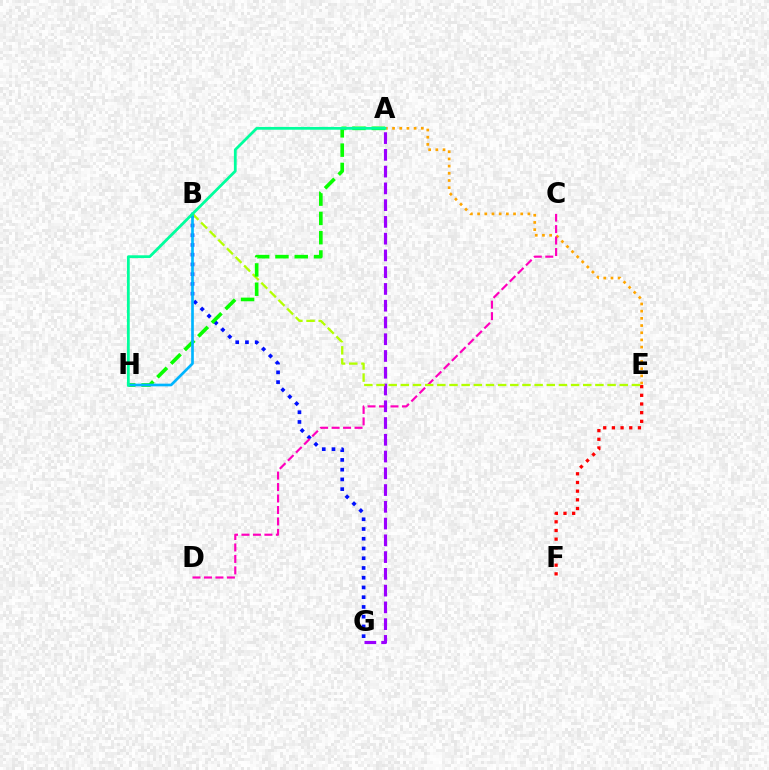{('B', 'G'): [{'color': '#0010ff', 'line_style': 'dotted', 'thickness': 2.65}], ('A', 'E'): [{'color': '#ffa500', 'line_style': 'dotted', 'thickness': 1.95}], ('E', 'F'): [{'color': '#ff0000', 'line_style': 'dotted', 'thickness': 2.36}], ('C', 'D'): [{'color': '#ff00bd', 'line_style': 'dashed', 'thickness': 1.56}], ('A', 'G'): [{'color': '#9b00ff', 'line_style': 'dashed', 'thickness': 2.28}], ('B', 'E'): [{'color': '#b3ff00', 'line_style': 'dashed', 'thickness': 1.65}], ('A', 'H'): [{'color': '#08ff00', 'line_style': 'dashed', 'thickness': 2.62}, {'color': '#00ff9d', 'line_style': 'solid', 'thickness': 2.0}], ('B', 'H'): [{'color': '#00b5ff', 'line_style': 'solid', 'thickness': 1.93}]}